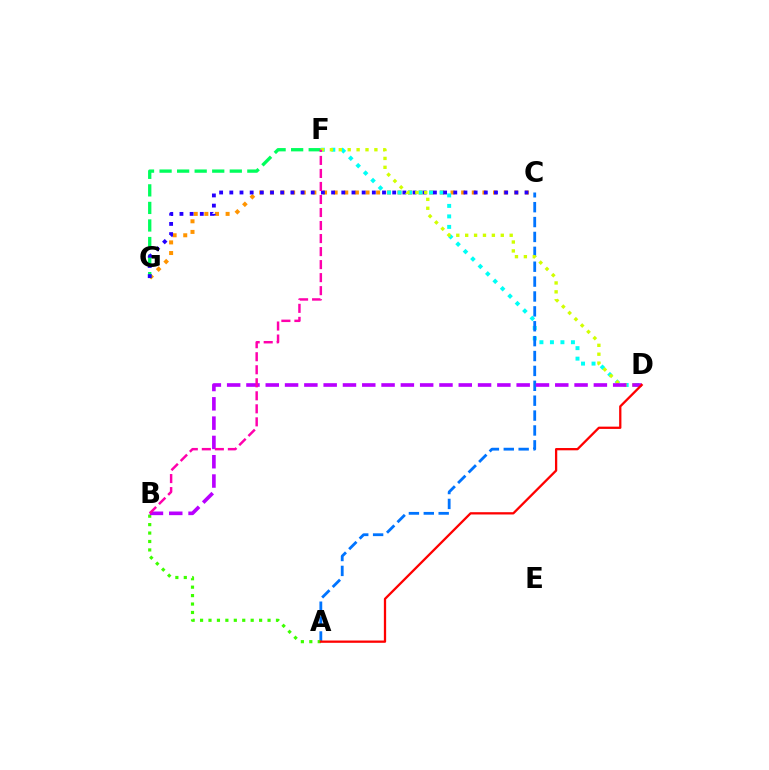{('C', 'G'): [{'color': '#ff9400', 'line_style': 'dotted', 'thickness': 2.89}, {'color': '#2500ff', 'line_style': 'dotted', 'thickness': 2.77}], ('F', 'G'): [{'color': '#00ff5c', 'line_style': 'dashed', 'thickness': 2.38}], ('D', 'F'): [{'color': '#00fff6', 'line_style': 'dotted', 'thickness': 2.85}, {'color': '#d1ff00', 'line_style': 'dotted', 'thickness': 2.42}], ('A', 'C'): [{'color': '#0074ff', 'line_style': 'dashed', 'thickness': 2.02}], ('A', 'B'): [{'color': '#3dff00', 'line_style': 'dotted', 'thickness': 2.29}], ('B', 'D'): [{'color': '#b900ff', 'line_style': 'dashed', 'thickness': 2.62}], ('B', 'F'): [{'color': '#ff00ac', 'line_style': 'dashed', 'thickness': 1.77}], ('A', 'D'): [{'color': '#ff0000', 'line_style': 'solid', 'thickness': 1.64}]}